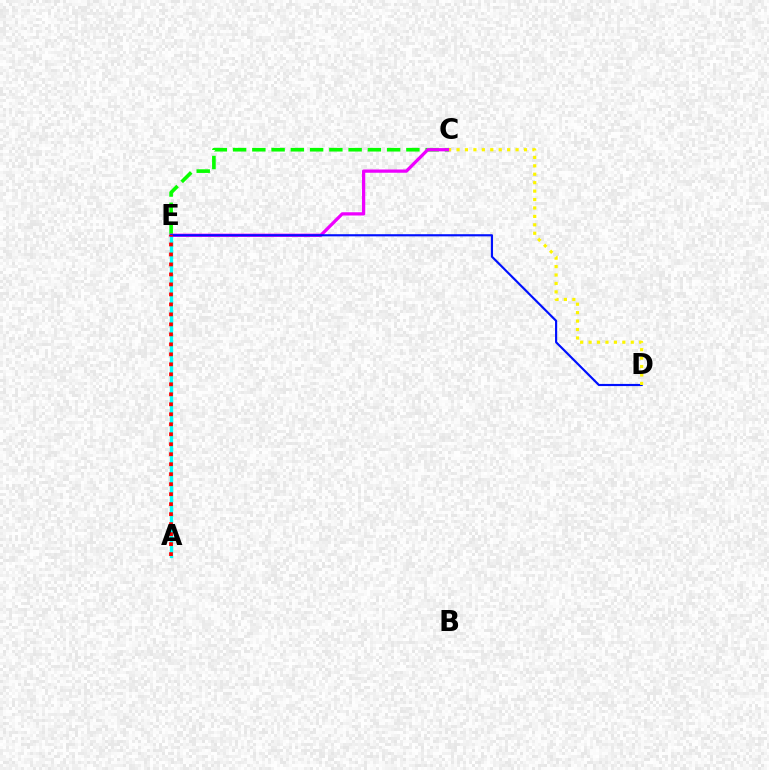{('A', 'E'): [{'color': '#00fff6', 'line_style': 'solid', 'thickness': 2.4}, {'color': '#ff0000', 'line_style': 'dotted', 'thickness': 2.71}], ('C', 'E'): [{'color': '#08ff00', 'line_style': 'dashed', 'thickness': 2.62}, {'color': '#ee00ff', 'line_style': 'solid', 'thickness': 2.34}], ('D', 'E'): [{'color': '#0010ff', 'line_style': 'solid', 'thickness': 1.55}], ('C', 'D'): [{'color': '#fcf500', 'line_style': 'dotted', 'thickness': 2.29}]}